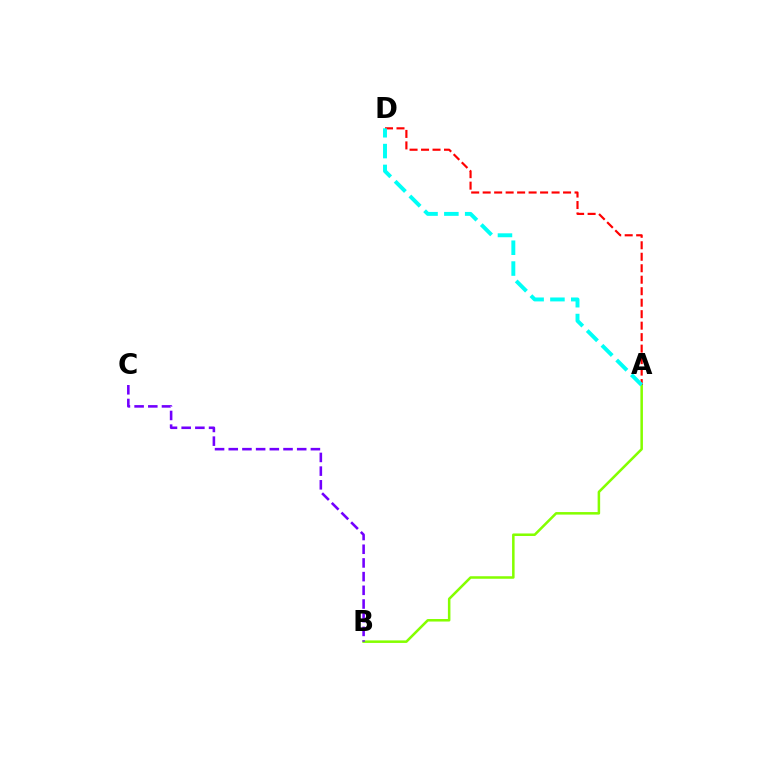{('A', 'B'): [{'color': '#84ff00', 'line_style': 'solid', 'thickness': 1.82}], ('A', 'D'): [{'color': '#ff0000', 'line_style': 'dashed', 'thickness': 1.56}, {'color': '#00fff6', 'line_style': 'dashed', 'thickness': 2.83}], ('B', 'C'): [{'color': '#7200ff', 'line_style': 'dashed', 'thickness': 1.86}]}